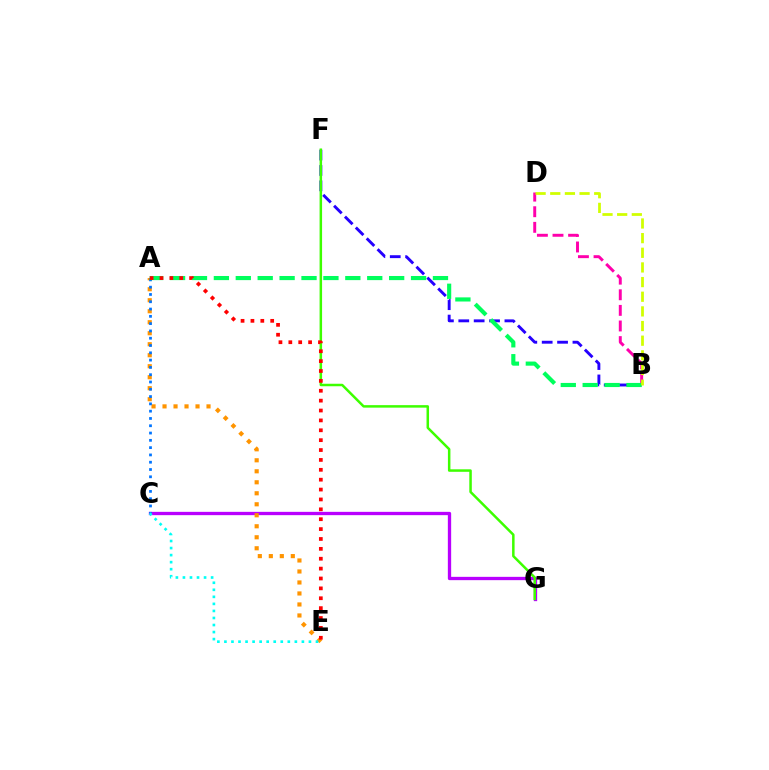{('C', 'G'): [{'color': '#b900ff', 'line_style': 'solid', 'thickness': 2.38}], ('B', 'D'): [{'color': '#ff00ac', 'line_style': 'dashed', 'thickness': 2.12}, {'color': '#d1ff00', 'line_style': 'dashed', 'thickness': 1.99}], ('B', 'F'): [{'color': '#2500ff', 'line_style': 'dashed', 'thickness': 2.09}], ('F', 'G'): [{'color': '#3dff00', 'line_style': 'solid', 'thickness': 1.8}], ('A', 'E'): [{'color': '#ff9400', 'line_style': 'dotted', 'thickness': 2.99}, {'color': '#ff0000', 'line_style': 'dotted', 'thickness': 2.68}], ('A', 'C'): [{'color': '#0074ff', 'line_style': 'dotted', 'thickness': 1.98}], ('A', 'B'): [{'color': '#00ff5c', 'line_style': 'dashed', 'thickness': 2.98}], ('C', 'E'): [{'color': '#00fff6', 'line_style': 'dotted', 'thickness': 1.91}]}